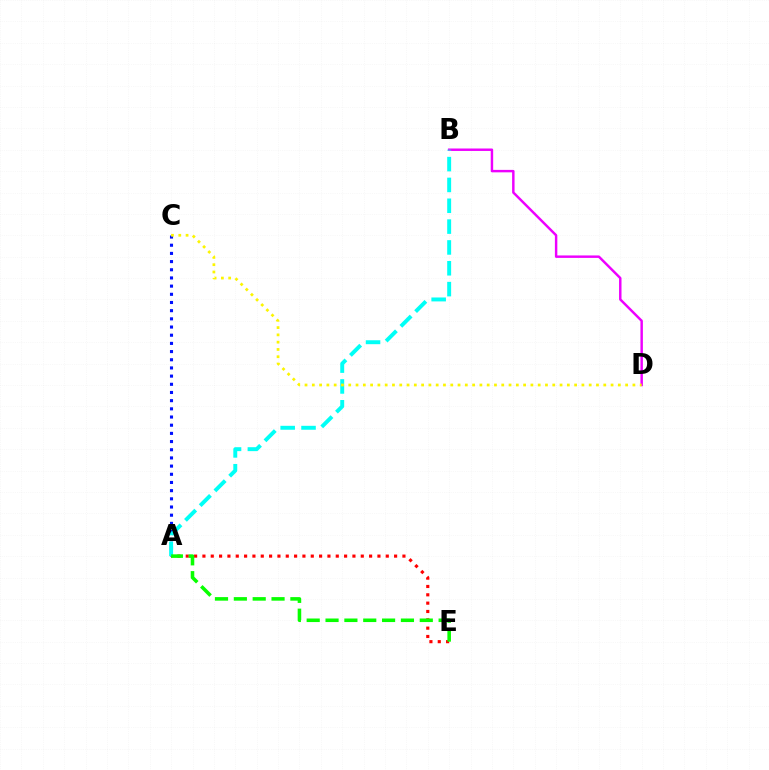{('B', 'D'): [{'color': '#ee00ff', 'line_style': 'solid', 'thickness': 1.77}], ('A', 'C'): [{'color': '#0010ff', 'line_style': 'dotted', 'thickness': 2.22}], ('A', 'E'): [{'color': '#ff0000', 'line_style': 'dotted', 'thickness': 2.26}, {'color': '#08ff00', 'line_style': 'dashed', 'thickness': 2.56}], ('A', 'B'): [{'color': '#00fff6', 'line_style': 'dashed', 'thickness': 2.83}], ('C', 'D'): [{'color': '#fcf500', 'line_style': 'dotted', 'thickness': 1.98}]}